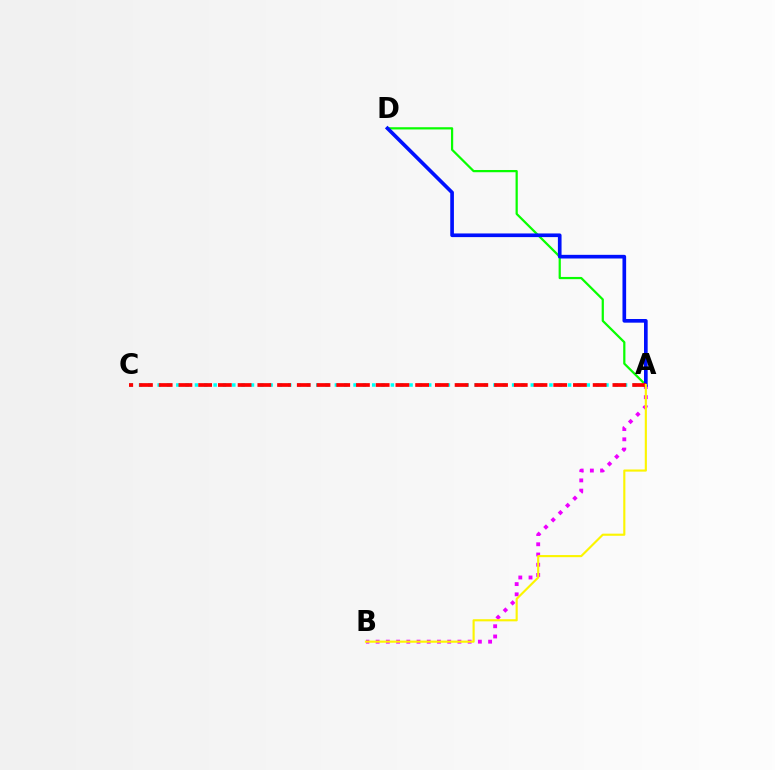{('A', 'B'): [{'color': '#ee00ff', 'line_style': 'dotted', 'thickness': 2.78}, {'color': '#fcf500', 'line_style': 'solid', 'thickness': 1.54}], ('A', 'D'): [{'color': '#08ff00', 'line_style': 'solid', 'thickness': 1.6}, {'color': '#0010ff', 'line_style': 'solid', 'thickness': 2.63}], ('A', 'C'): [{'color': '#00fff6', 'line_style': 'dotted', 'thickness': 2.53}, {'color': '#ff0000', 'line_style': 'dashed', 'thickness': 2.68}]}